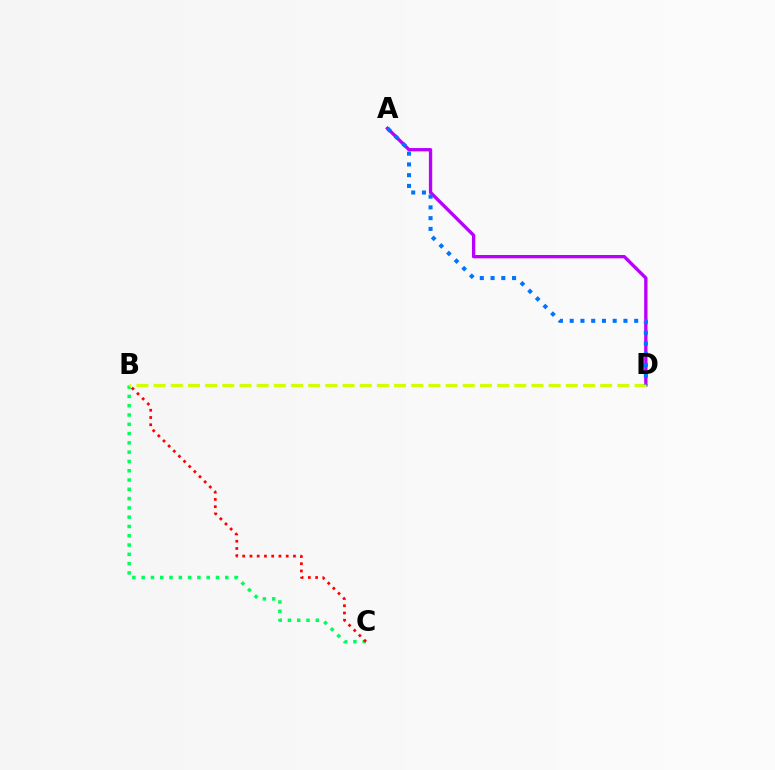{('A', 'D'): [{'color': '#b900ff', 'line_style': 'solid', 'thickness': 2.4}, {'color': '#0074ff', 'line_style': 'dotted', 'thickness': 2.92}], ('B', 'C'): [{'color': '#00ff5c', 'line_style': 'dotted', 'thickness': 2.52}, {'color': '#ff0000', 'line_style': 'dotted', 'thickness': 1.97}], ('B', 'D'): [{'color': '#d1ff00', 'line_style': 'dashed', 'thickness': 2.33}]}